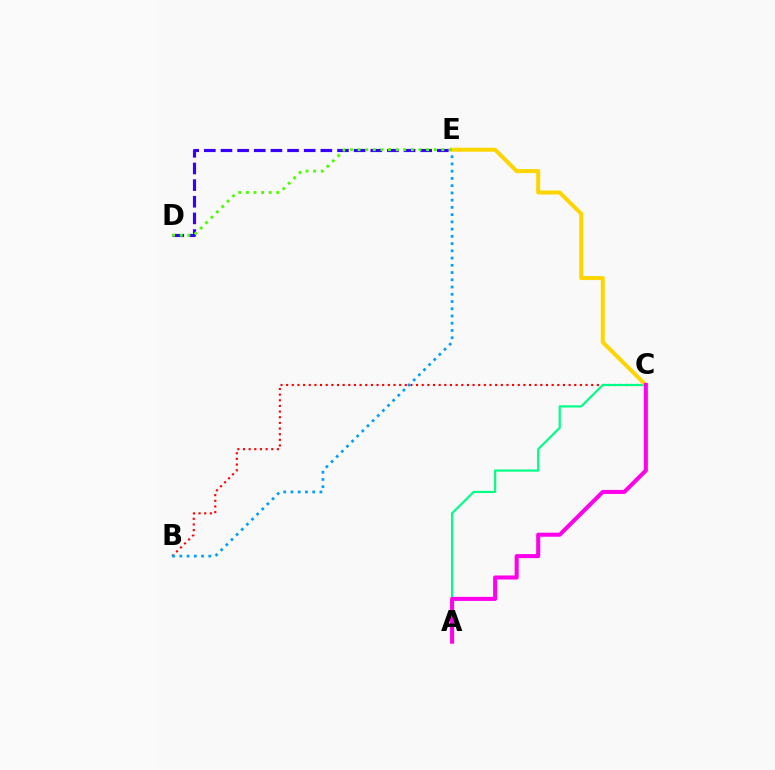{('B', 'C'): [{'color': '#ff0000', 'line_style': 'dotted', 'thickness': 1.53}], ('A', 'C'): [{'color': '#00ff86', 'line_style': 'solid', 'thickness': 1.58}, {'color': '#ff00ed', 'line_style': 'solid', 'thickness': 2.91}], ('D', 'E'): [{'color': '#3700ff', 'line_style': 'dashed', 'thickness': 2.26}, {'color': '#4fff00', 'line_style': 'dotted', 'thickness': 2.07}], ('B', 'E'): [{'color': '#009eff', 'line_style': 'dotted', 'thickness': 1.97}], ('C', 'E'): [{'color': '#ffd500', 'line_style': 'solid', 'thickness': 2.89}]}